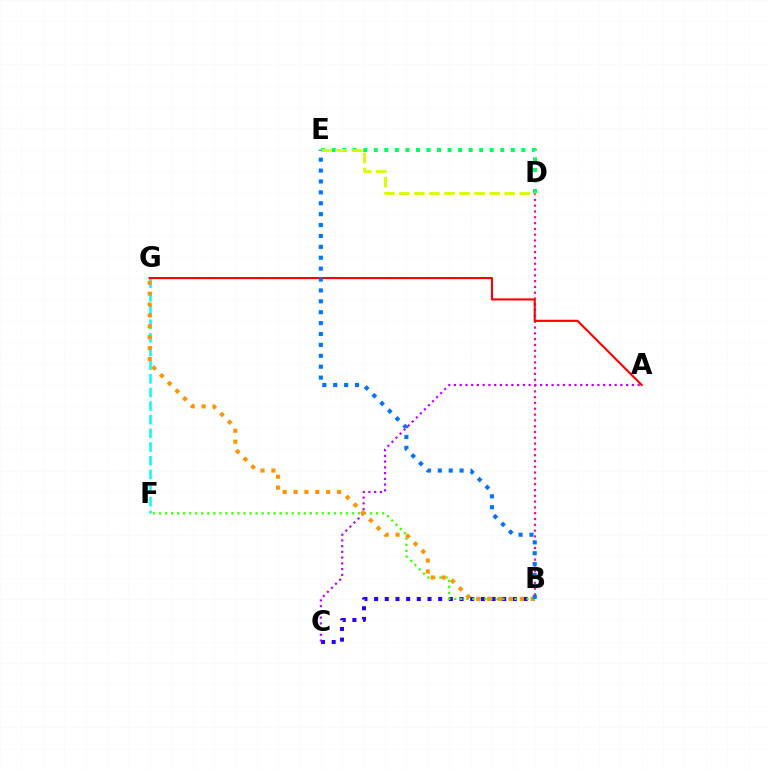{('B', 'C'): [{'color': '#2500ff', 'line_style': 'dotted', 'thickness': 2.9}], ('F', 'G'): [{'color': '#00fff6', 'line_style': 'dashed', 'thickness': 1.85}], ('B', 'F'): [{'color': '#3dff00', 'line_style': 'dotted', 'thickness': 1.64}], ('B', 'D'): [{'color': '#ff00ac', 'line_style': 'dotted', 'thickness': 1.58}], ('A', 'C'): [{'color': '#b900ff', 'line_style': 'dotted', 'thickness': 1.56}], ('D', 'E'): [{'color': '#00ff5c', 'line_style': 'dotted', 'thickness': 2.86}, {'color': '#d1ff00', 'line_style': 'dashed', 'thickness': 2.05}], ('A', 'G'): [{'color': '#ff0000', 'line_style': 'solid', 'thickness': 1.53}], ('B', 'G'): [{'color': '#ff9400', 'line_style': 'dotted', 'thickness': 2.96}], ('B', 'E'): [{'color': '#0074ff', 'line_style': 'dotted', 'thickness': 2.96}]}